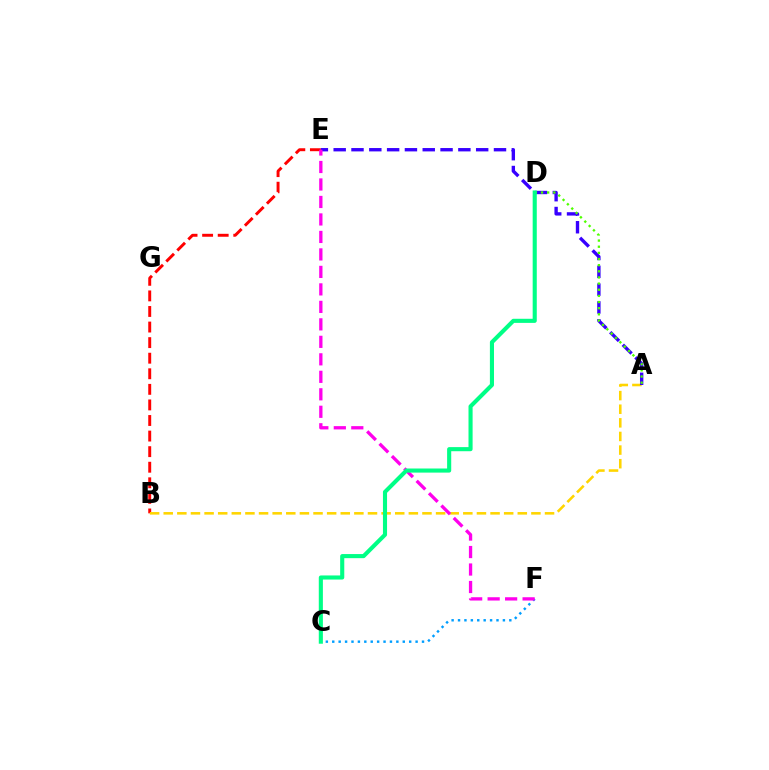{('B', 'E'): [{'color': '#ff0000', 'line_style': 'dashed', 'thickness': 2.12}], ('A', 'B'): [{'color': '#ffd500', 'line_style': 'dashed', 'thickness': 1.85}], ('A', 'E'): [{'color': '#3700ff', 'line_style': 'dashed', 'thickness': 2.42}], ('C', 'F'): [{'color': '#009eff', 'line_style': 'dotted', 'thickness': 1.74}], ('E', 'F'): [{'color': '#ff00ed', 'line_style': 'dashed', 'thickness': 2.38}], ('A', 'D'): [{'color': '#4fff00', 'line_style': 'dotted', 'thickness': 1.67}], ('C', 'D'): [{'color': '#00ff86', 'line_style': 'solid', 'thickness': 2.95}]}